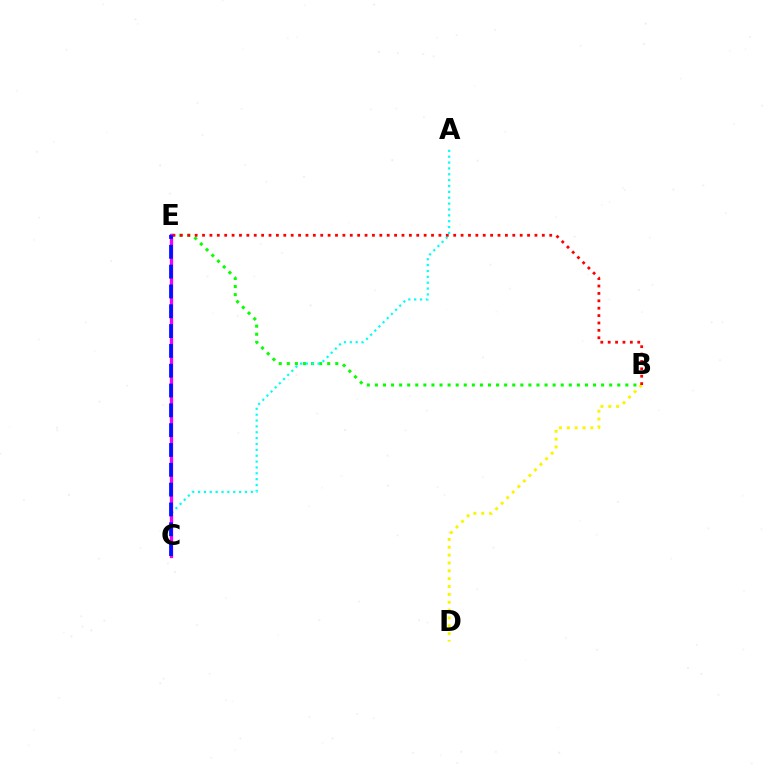{('B', 'E'): [{'color': '#08ff00', 'line_style': 'dotted', 'thickness': 2.19}, {'color': '#ff0000', 'line_style': 'dotted', 'thickness': 2.01}], ('B', 'D'): [{'color': '#fcf500', 'line_style': 'dotted', 'thickness': 2.13}], ('A', 'C'): [{'color': '#00fff6', 'line_style': 'dotted', 'thickness': 1.59}], ('C', 'E'): [{'color': '#ee00ff', 'line_style': 'solid', 'thickness': 2.36}, {'color': '#0010ff', 'line_style': 'dashed', 'thickness': 2.69}]}